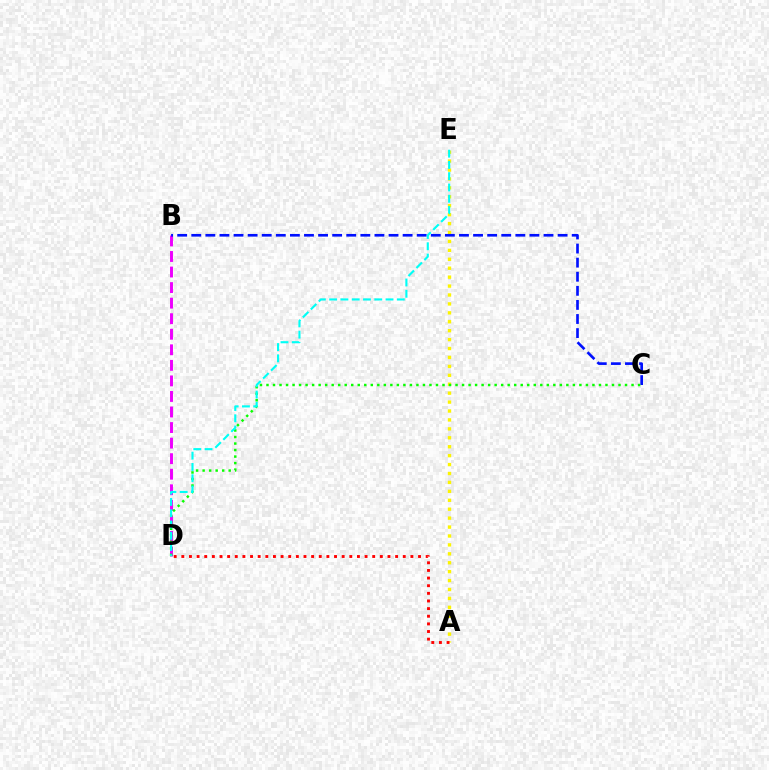{('B', 'D'): [{'color': '#ee00ff', 'line_style': 'dashed', 'thickness': 2.11}], ('A', 'E'): [{'color': '#fcf500', 'line_style': 'dotted', 'thickness': 2.42}], ('B', 'C'): [{'color': '#0010ff', 'line_style': 'dashed', 'thickness': 1.91}], ('C', 'D'): [{'color': '#08ff00', 'line_style': 'dotted', 'thickness': 1.77}], ('D', 'E'): [{'color': '#00fff6', 'line_style': 'dashed', 'thickness': 1.53}], ('A', 'D'): [{'color': '#ff0000', 'line_style': 'dotted', 'thickness': 2.07}]}